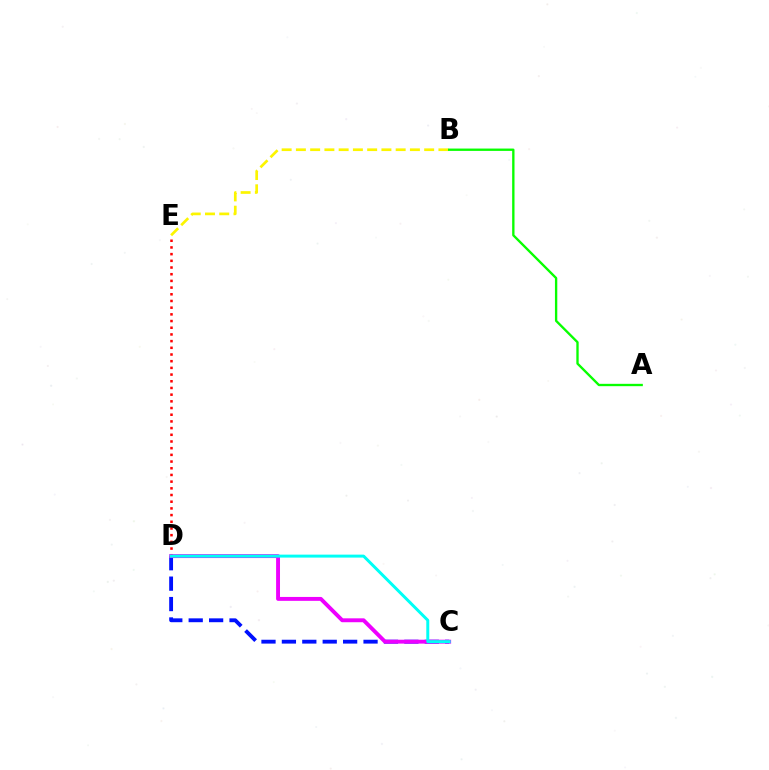{('C', 'D'): [{'color': '#0010ff', 'line_style': 'dashed', 'thickness': 2.77}, {'color': '#ee00ff', 'line_style': 'solid', 'thickness': 2.81}, {'color': '#00fff6', 'line_style': 'solid', 'thickness': 2.13}], ('B', 'E'): [{'color': '#fcf500', 'line_style': 'dashed', 'thickness': 1.94}], ('D', 'E'): [{'color': '#ff0000', 'line_style': 'dotted', 'thickness': 1.82}], ('A', 'B'): [{'color': '#08ff00', 'line_style': 'solid', 'thickness': 1.69}]}